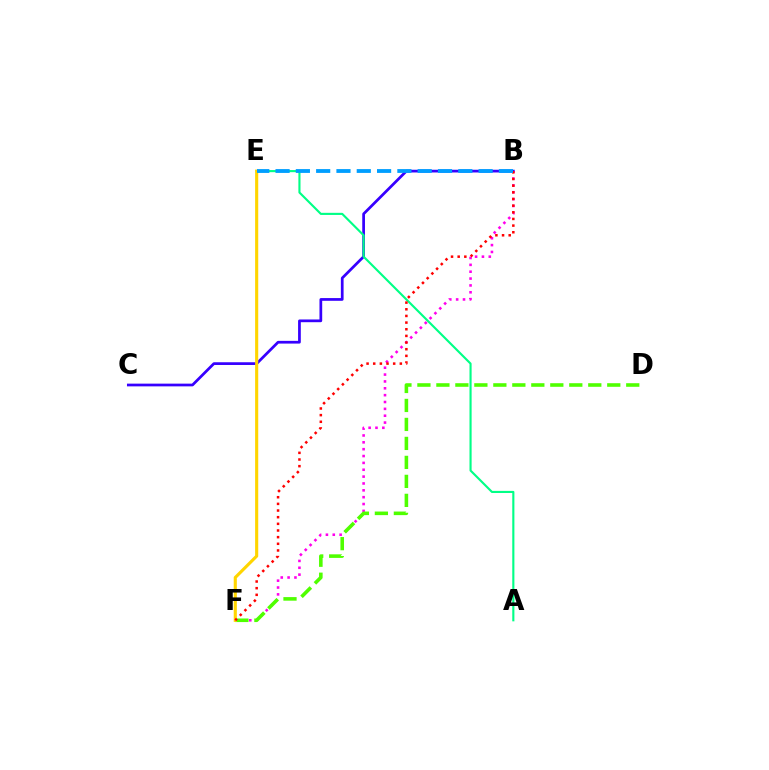{('B', 'C'): [{'color': '#3700ff', 'line_style': 'solid', 'thickness': 1.97}], ('B', 'F'): [{'color': '#ff00ed', 'line_style': 'dotted', 'thickness': 1.86}, {'color': '#ff0000', 'line_style': 'dotted', 'thickness': 1.81}], ('D', 'F'): [{'color': '#4fff00', 'line_style': 'dashed', 'thickness': 2.58}], ('A', 'E'): [{'color': '#00ff86', 'line_style': 'solid', 'thickness': 1.53}], ('E', 'F'): [{'color': '#ffd500', 'line_style': 'solid', 'thickness': 2.25}], ('B', 'E'): [{'color': '#009eff', 'line_style': 'dashed', 'thickness': 2.76}]}